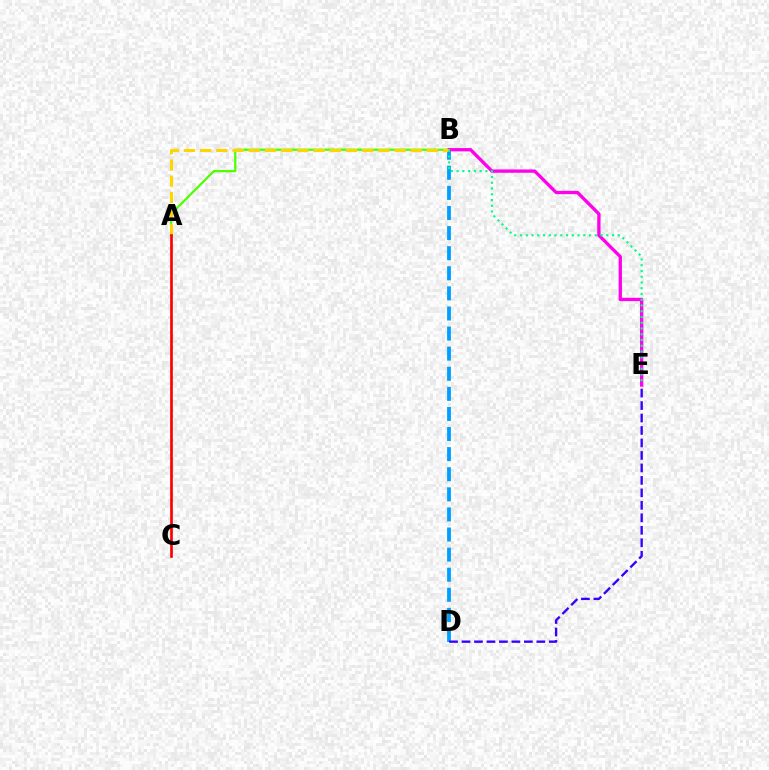{('B', 'D'): [{'color': '#009eff', 'line_style': 'dashed', 'thickness': 2.73}], ('A', 'B'): [{'color': '#4fff00', 'line_style': 'solid', 'thickness': 1.63}, {'color': '#ffd500', 'line_style': 'dashed', 'thickness': 2.2}], ('B', 'E'): [{'color': '#ff00ed', 'line_style': 'solid', 'thickness': 2.39}, {'color': '#00ff86', 'line_style': 'dotted', 'thickness': 1.56}], ('D', 'E'): [{'color': '#3700ff', 'line_style': 'dashed', 'thickness': 1.69}], ('A', 'C'): [{'color': '#ff0000', 'line_style': 'solid', 'thickness': 1.93}]}